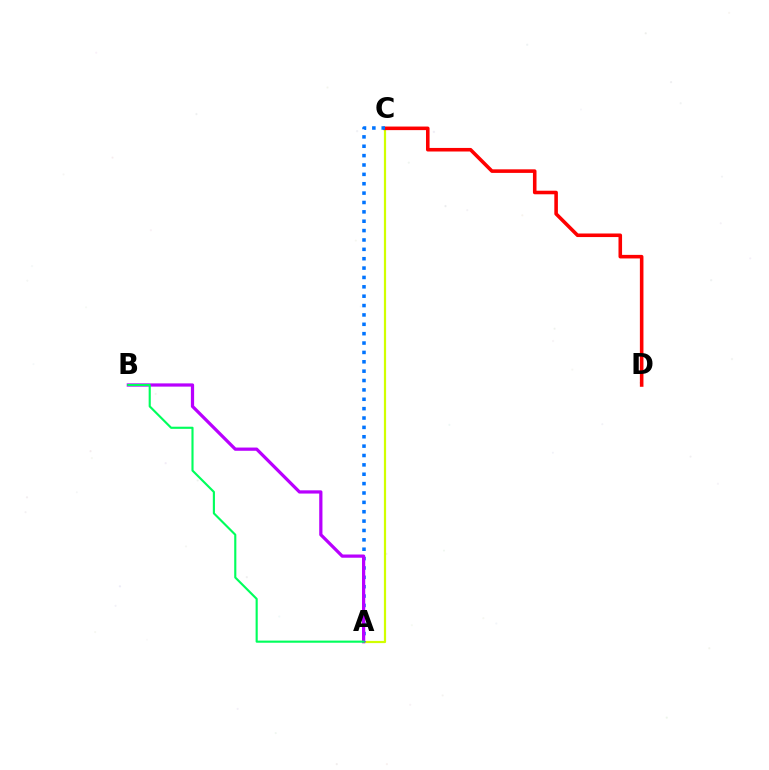{('A', 'C'): [{'color': '#d1ff00', 'line_style': 'solid', 'thickness': 1.59}, {'color': '#0074ff', 'line_style': 'dotted', 'thickness': 2.55}], ('C', 'D'): [{'color': '#ff0000', 'line_style': 'solid', 'thickness': 2.57}], ('A', 'B'): [{'color': '#b900ff', 'line_style': 'solid', 'thickness': 2.33}, {'color': '#00ff5c', 'line_style': 'solid', 'thickness': 1.54}]}